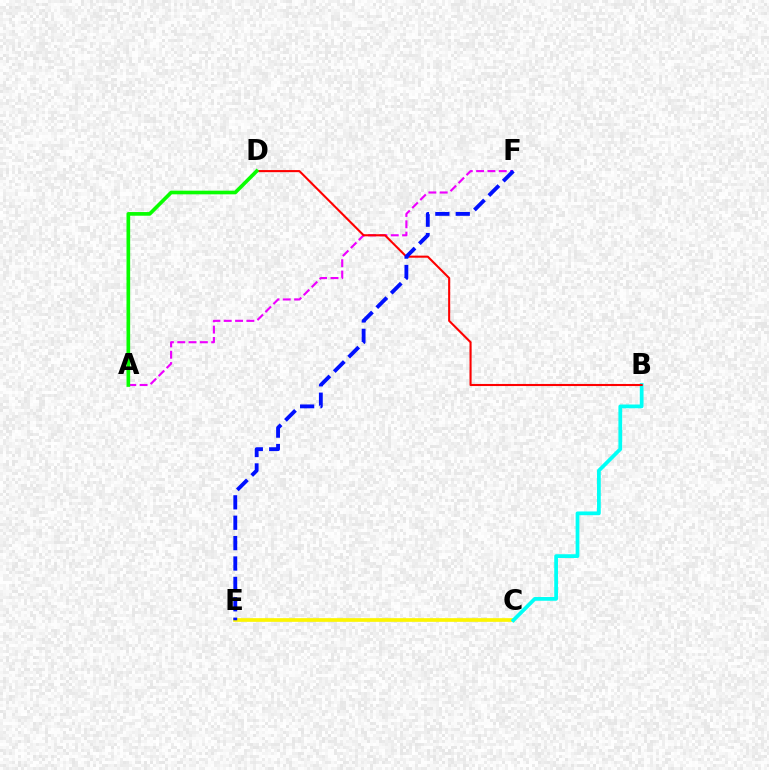{('C', 'E'): [{'color': '#fcf500', 'line_style': 'solid', 'thickness': 2.65}], ('A', 'F'): [{'color': '#ee00ff', 'line_style': 'dashed', 'thickness': 1.54}], ('B', 'C'): [{'color': '#00fff6', 'line_style': 'solid', 'thickness': 2.7}], ('B', 'D'): [{'color': '#ff0000', 'line_style': 'solid', 'thickness': 1.5}], ('E', 'F'): [{'color': '#0010ff', 'line_style': 'dashed', 'thickness': 2.77}], ('A', 'D'): [{'color': '#08ff00', 'line_style': 'solid', 'thickness': 2.64}]}